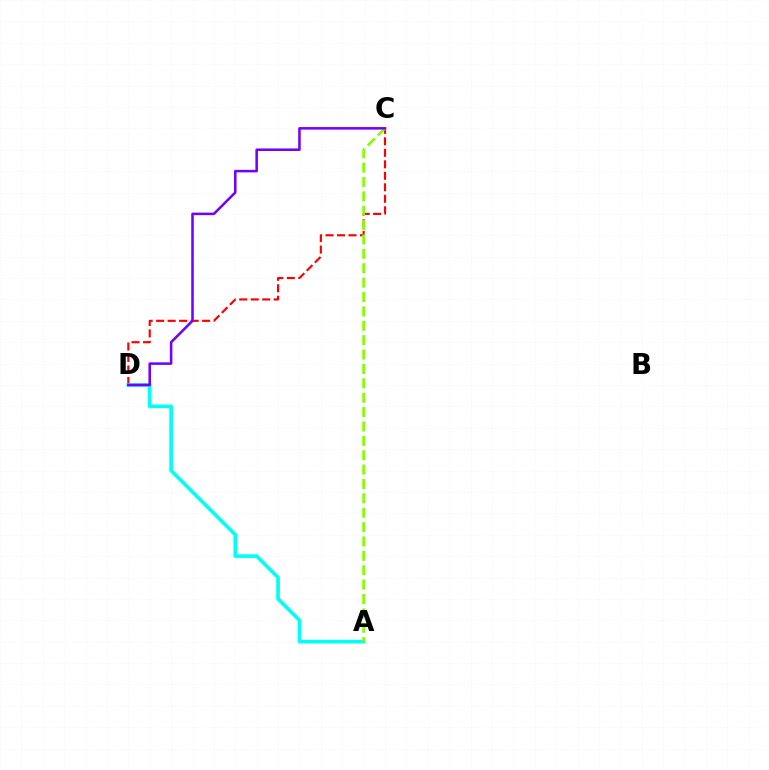{('C', 'D'): [{'color': '#ff0000', 'line_style': 'dashed', 'thickness': 1.56}, {'color': '#7200ff', 'line_style': 'solid', 'thickness': 1.83}], ('A', 'D'): [{'color': '#00fff6', 'line_style': 'solid', 'thickness': 2.62}], ('A', 'C'): [{'color': '#84ff00', 'line_style': 'dashed', 'thickness': 1.95}]}